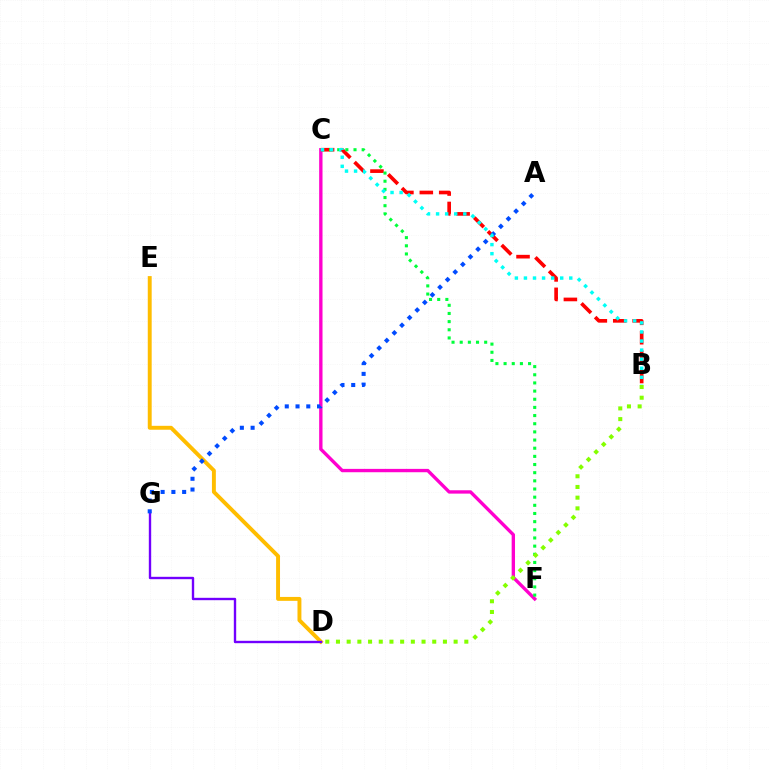{('D', 'E'): [{'color': '#ffbd00', 'line_style': 'solid', 'thickness': 2.82}], ('D', 'G'): [{'color': '#7200ff', 'line_style': 'solid', 'thickness': 1.71}], ('C', 'F'): [{'color': '#ff00cf', 'line_style': 'solid', 'thickness': 2.41}, {'color': '#00ff39', 'line_style': 'dotted', 'thickness': 2.22}], ('B', 'C'): [{'color': '#ff0000', 'line_style': 'dashed', 'thickness': 2.64}, {'color': '#00fff6', 'line_style': 'dotted', 'thickness': 2.46}], ('A', 'G'): [{'color': '#004bff', 'line_style': 'dotted', 'thickness': 2.92}], ('B', 'D'): [{'color': '#84ff00', 'line_style': 'dotted', 'thickness': 2.91}]}